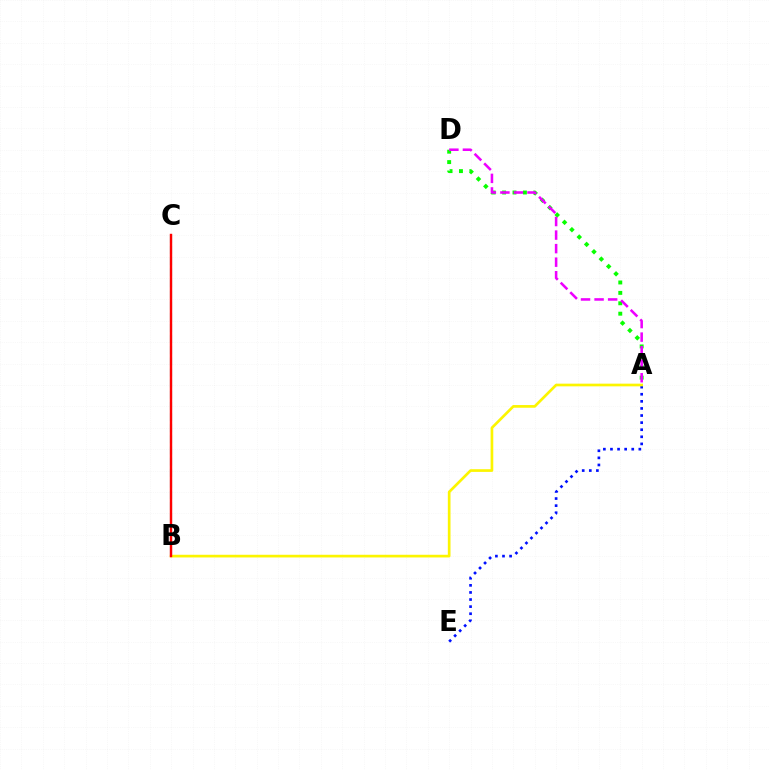{('A', 'D'): [{'color': '#08ff00', 'line_style': 'dotted', 'thickness': 2.83}, {'color': '#ee00ff', 'line_style': 'dashed', 'thickness': 1.84}], ('A', 'E'): [{'color': '#0010ff', 'line_style': 'dotted', 'thickness': 1.93}], ('B', 'C'): [{'color': '#00fff6', 'line_style': 'dashed', 'thickness': 1.51}, {'color': '#ff0000', 'line_style': 'solid', 'thickness': 1.75}], ('A', 'B'): [{'color': '#fcf500', 'line_style': 'solid', 'thickness': 1.93}]}